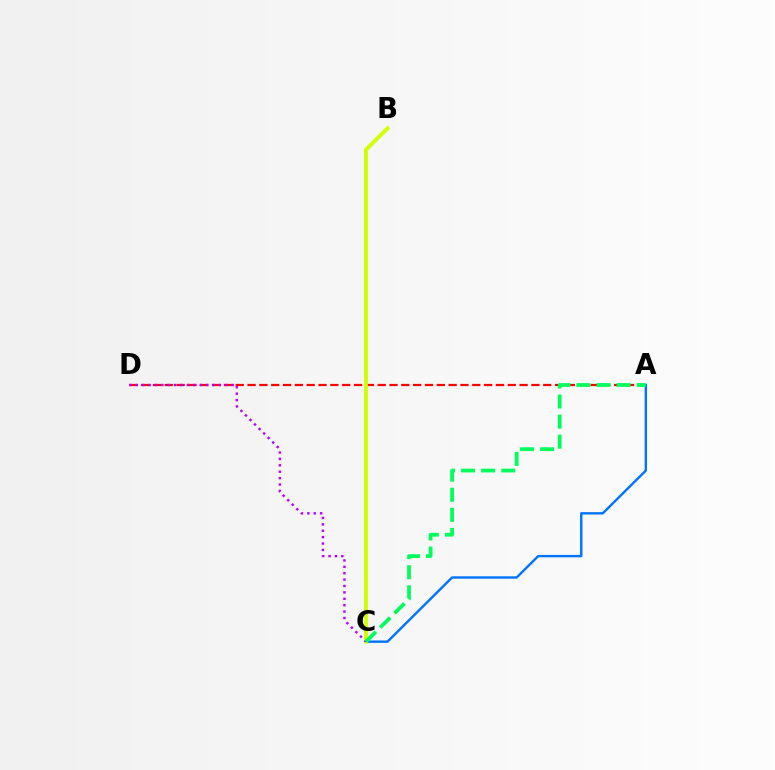{('A', 'D'): [{'color': '#ff0000', 'line_style': 'dashed', 'thickness': 1.61}], ('A', 'C'): [{'color': '#0074ff', 'line_style': 'solid', 'thickness': 1.73}, {'color': '#00ff5c', 'line_style': 'dashed', 'thickness': 2.73}], ('B', 'C'): [{'color': '#d1ff00', 'line_style': 'solid', 'thickness': 2.77}], ('C', 'D'): [{'color': '#b900ff', 'line_style': 'dotted', 'thickness': 1.74}]}